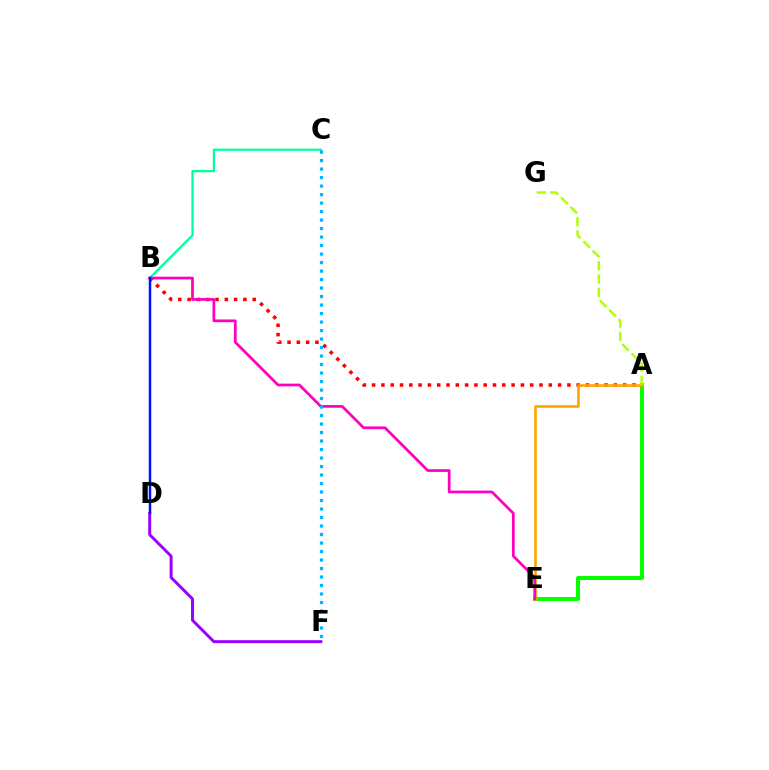{('B', 'C'): [{'color': '#00ff9d', 'line_style': 'solid', 'thickness': 1.62}], ('A', 'B'): [{'color': '#ff0000', 'line_style': 'dotted', 'thickness': 2.53}], ('A', 'E'): [{'color': '#08ff00', 'line_style': 'solid', 'thickness': 2.89}, {'color': '#ffa500', 'line_style': 'solid', 'thickness': 1.89}], ('A', 'G'): [{'color': '#b3ff00', 'line_style': 'dashed', 'thickness': 1.8}], ('D', 'F'): [{'color': '#9b00ff', 'line_style': 'solid', 'thickness': 2.13}], ('B', 'E'): [{'color': '#ff00bd', 'line_style': 'solid', 'thickness': 1.96}], ('C', 'F'): [{'color': '#00b5ff', 'line_style': 'dotted', 'thickness': 2.31}], ('B', 'D'): [{'color': '#0010ff', 'line_style': 'solid', 'thickness': 1.79}]}